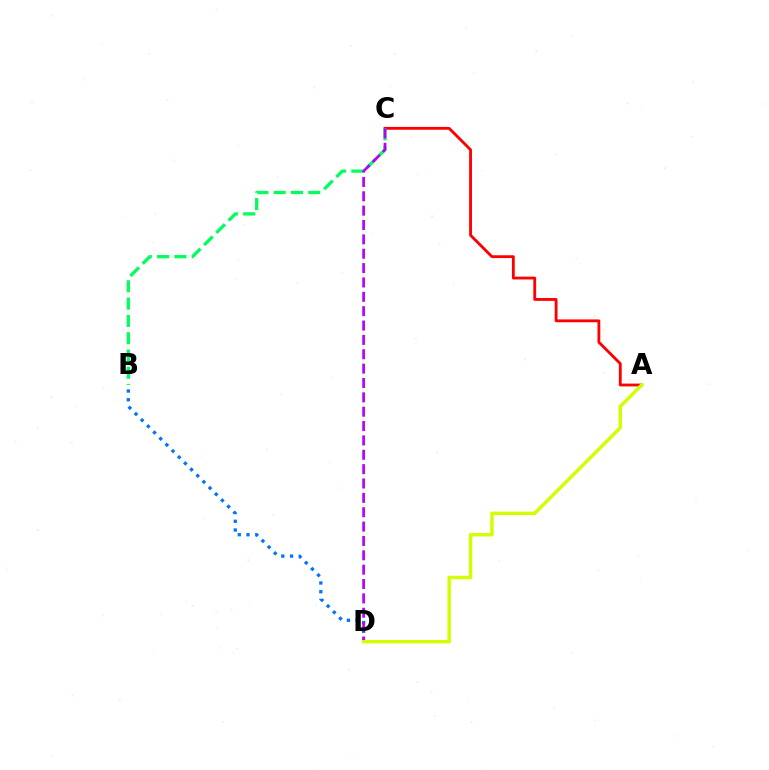{('A', 'C'): [{'color': '#ff0000', 'line_style': 'solid', 'thickness': 2.03}], ('B', 'C'): [{'color': '#00ff5c', 'line_style': 'dashed', 'thickness': 2.35}], ('B', 'D'): [{'color': '#0074ff', 'line_style': 'dotted', 'thickness': 2.37}], ('C', 'D'): [{'color': '#b900ff', 'line_style': 'dashed', 'thickness': 1.95}], ('A', 'D'): [{'color': '#d1ff00', 'line_style': 'solid', 'thickness': 2.47}]}